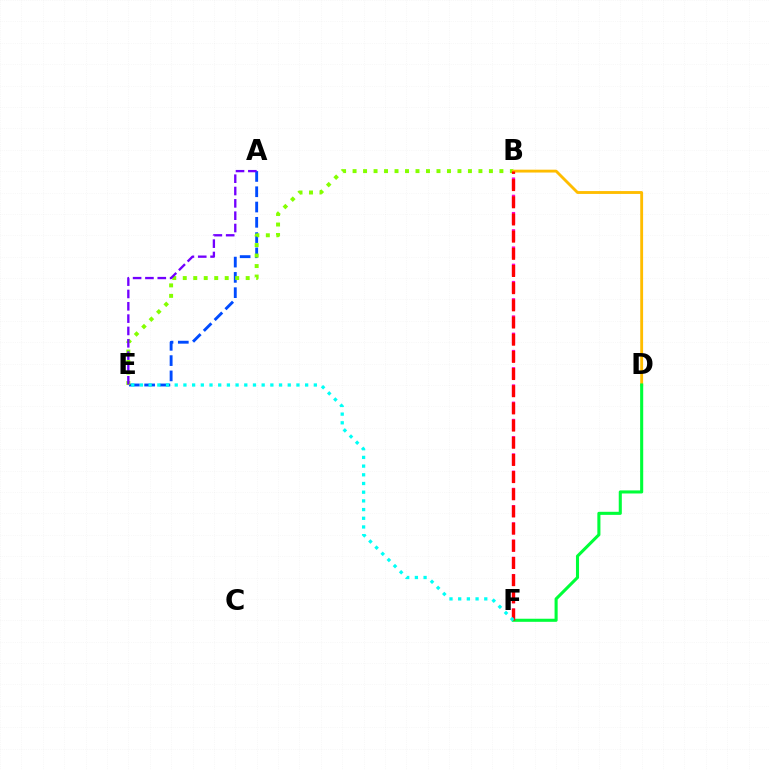{('A', 'E'): [{'color': '#004bff', 'line_style': 'dashed', 'thickness': 2.08}, {'color': '#7200ff', 'line_style': 'dashed', 'thickness': 1.68}], ('B', 'F'): [{'color': '#ff00cf', 'line_style': 'dashed', 'thickness': 2.34}, {'color': '#ff0000', 'line_style': 'dashed', 'thickness': 2.33}], ('B', 'E'): [{'color': '#84ff00', 'line_style': 'dotted', 'thickness': 2.85}], ('B', 'D'): [{'color': '#ffbd00', 'line_style': 'solid', 'thickness': 2.06}], ('D', 'F'): [{'color': '#00ff39', 'line_style': 'solid', 'thickness': 2.22}], ('E', 'F'): [{'color': '#00fff6', 'line_style': 'dotted', 'thickness': 2.36}]}